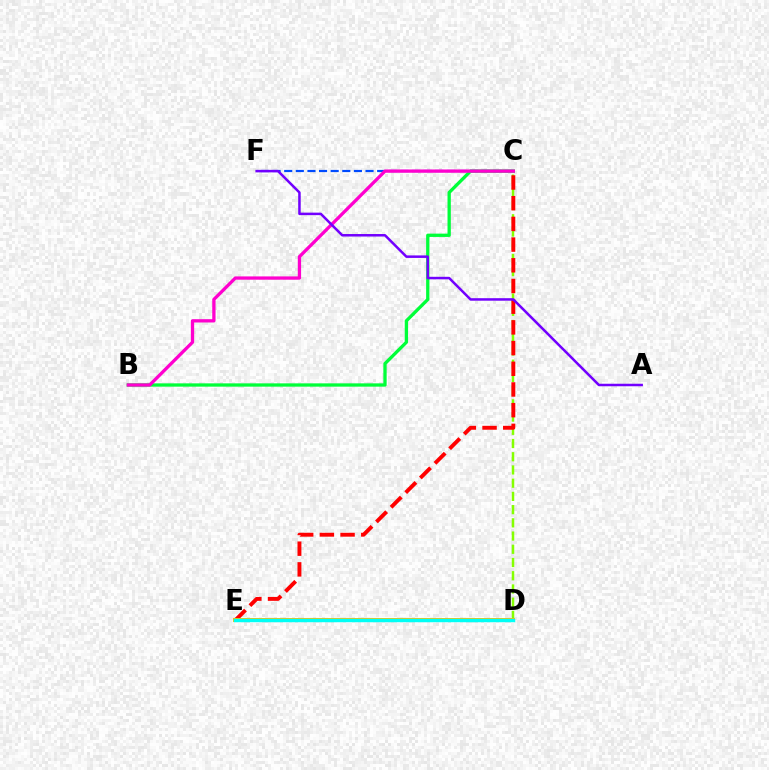{('B', 'C'): [{'color': '#00ff39', 'line_style': 'solid', 'thickness': 2.37}, {'color': '#ff00cf', 'line_style': 'solid', 'thickness': 2.37}], ('C', 'D'): [{'color': '#84ff00', 'line_style': 'dashed', 'thickness': 1.8}], ('C', 'F'): [{'color': '#004bff', 'line_style': 'dashed', 'thickness': 1.58}], ('C', 'E'): [{'color': '#ff0000', 'line_style': 'dashed', 'thickness': 2.81}], ('D', 'E'): [{'color': '#ffbd00', 'line_style': 'solid', 'thickness': 2.85}, {'color': '#00fff6', 'line_style': 'solid', 'thickness': 2.49}], ('A', 'F'): [{'color': '#7200ff', 'line_style': 'solid', 'thickness': 1.81}]}